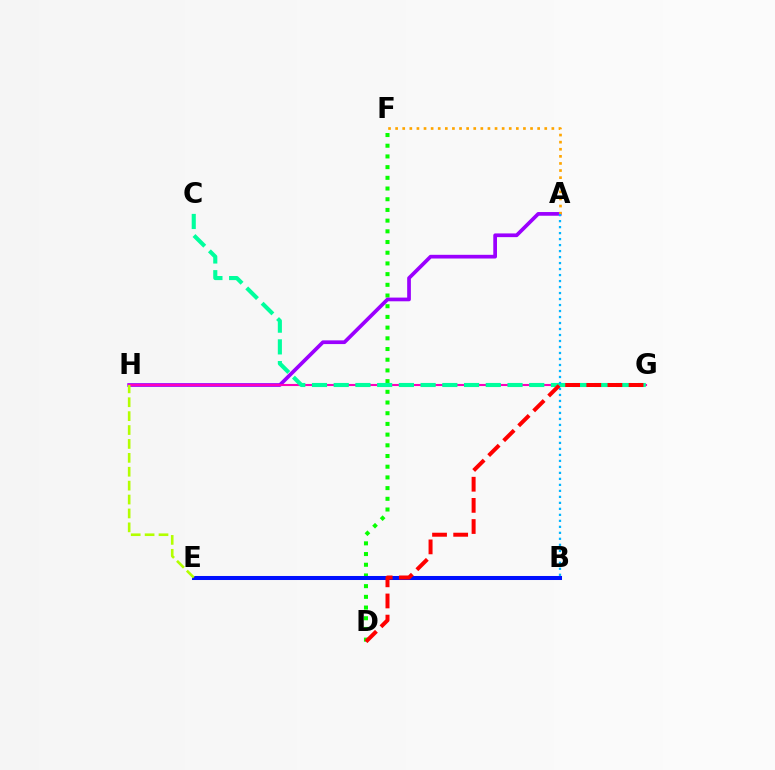{('D', 'F'): [{'color': '#08ff00', 'line_style': 'dotted', 'thickness': 2.91}], ('B', 'E'): [{'color': '#0010ff', 'line_style': 'solid', 'thickness': 2.9}], ('A', 'H'): [{'color': '#9b00ff', 'line_style': 'solid', 'thickness': 2.67}], ('G', 'H'): [{'color': '#ff00bd', 'line_style': 'solid', 'thickness': 1.51}], ('C', 'G'): [{'color': '#00ff9d', 'line_style': 'dashed', 'thickness': 2.95}], ('E', 'H'): [{'color': '#b3ff00', 'line_style': 'dashed', 'thickness': 1.89}], ('A', 'F'): [{'color': '#ffa500', 'line_style': 'dotted', 'thickness': 1.93}], ('A', 'B'): [{'color': '#00b5ff', 'line_style': 'dotted', 'thickness': 1.63}], ('D', 'G'): [{'color': '#ff0000', 'line_style': 'dashed', 'thickness': 2.87}]}